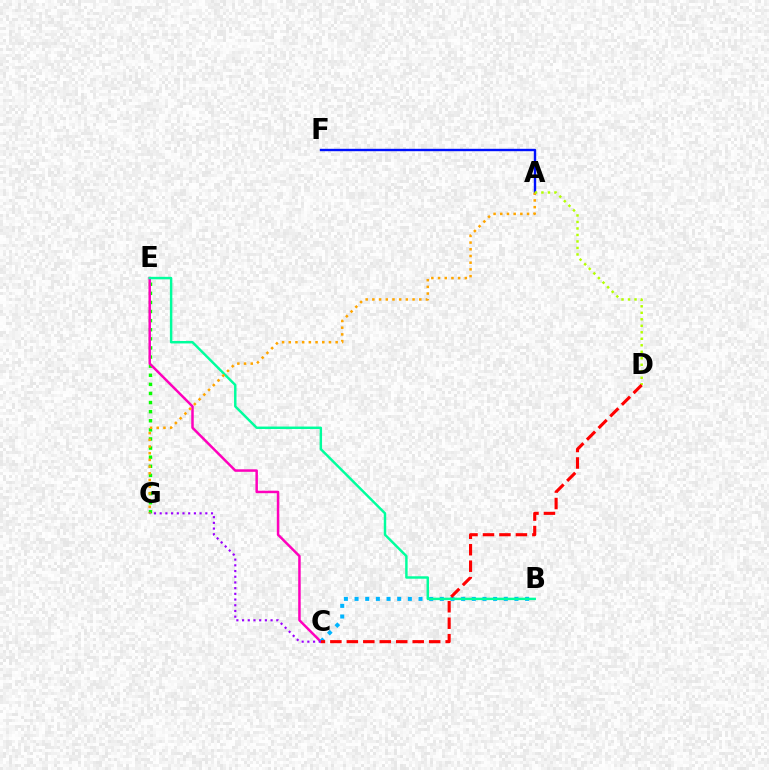{('E', 'G'): [{'color': '#08ff00', 'line_style': 'dotted', 'thickness': 2.47}], ('A', 'F'): [{'color': '#0010ff', 'line_style': 'solid', 'thickness': 1.72}], ('C', 'E'): [{'color': '#ff00bd', 'line_style': 'solid', 'thickness': 1.79}], ('B', 'C'): [{'color': '#00b5ff', 'line_style': 'dotted', 'thickness': 2.9}], ('B', 'E'): [{'color': '#00ff9d', 'line_style': 'solid', 'thickness': 1.76}], ('A', 'G'): [{'color': '#ffa500', 'line_style': 'dotted', 'thickness': 1.82}], ('A', 'D'): [{'color': '#b3ff00', 'line_style': 'dotted', 'thickness': 1.77}], ('C', 'D'): [{'color': '#ff0000', 'line_style': 'dashed', 'thickness': 2.24}], ('C', 'G'): [{'color': '#9b00ff', 'line_style': 'dotted', 'thickness': 1.55}]}